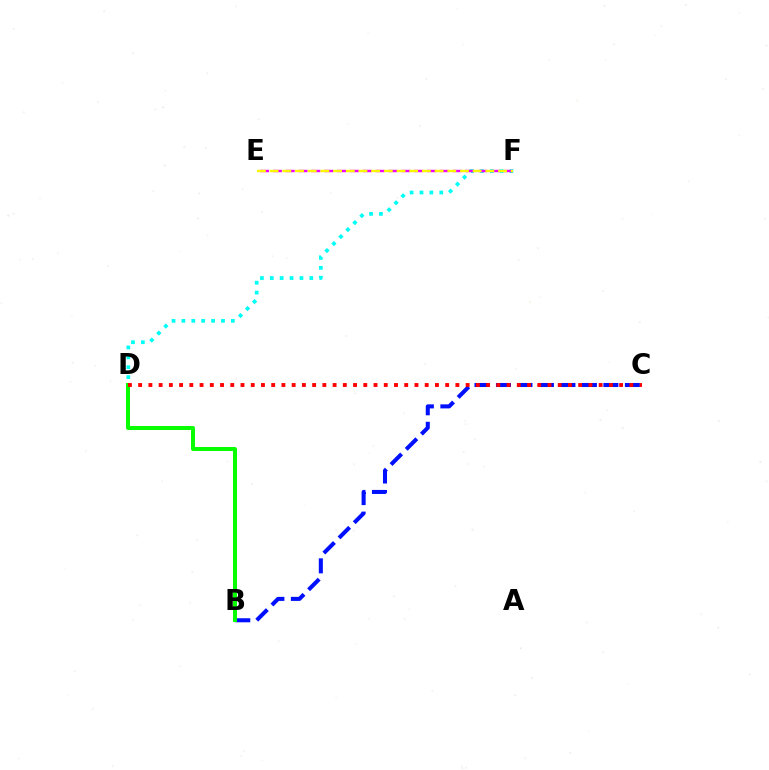{('B', 'C'): [{'color': '#0010ff', 'line_style': 'dashed', 'thickness': 2.92}], ('B', 'D'): [{'color': '#08ff00', 'line_style': 'solid', 'thickness': 2.87}], ('D', 'F'): [{'color': '#00fff6', 'line_style': 'dotted', 'thickness': 2.69}], ('E', 'F'): [{'color': '#ee00ff', 'line_style': 'dashed', 'thickness': 1.74}, {'color': '#fcf500', 'line_style': 'dashed', 'thickness': 1.72}], ('C', 'D'): [{'color': '#ff0000', 'line_style': 'dotted', 'thickness': 2.78}]}